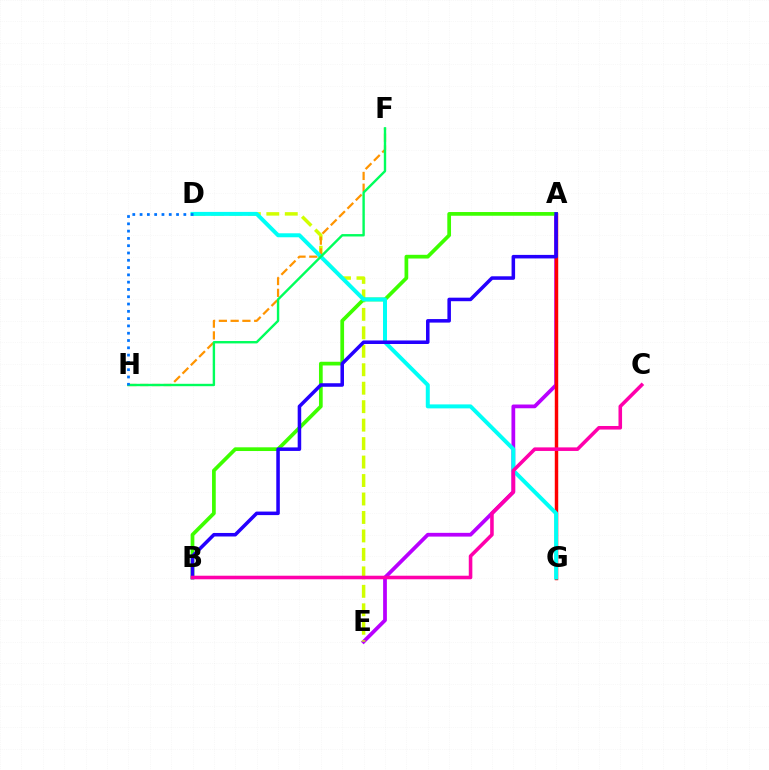{('A', 'E'): [{'color': '#b900ff', 'line_style': 'solid', 'thickness': 2.7}], ('D', 'E'): [{'color': '#d1ff00', 'line_style': 'dashed', 'thickness': 2.51}], ('F', 'H'): [{'color': '#ff9400', 'line_style': 'dashed', 'thickness': 1.6}, {'color': '#00ff5c', 'line_style': 'solid', 'thickness': 1.72}], ('A', 'G'): [{'color': '#ff0000', 'line_style': 'solid', 'thickness': 2.48}], ('A', 'B'): [{'color': '#3dff00', 'line_style': 'solid', 'thickness': 2.68}, {'color': '#2500ff', 'line_style': 'solid', 'thickness': 2.54}], ('D', 'G'): [{'color': '#00fff6', 'line_style': 'solid', 'thickness': 2.87}], ('D', 'H'): [{'color': '#0074ff', 'line_style': 'dotted', 'thickness': 1.98}], ('B', 'C'): [{'color': '#ff00ac', 'line_style': 'solid', 'thickness': 2.57}]}